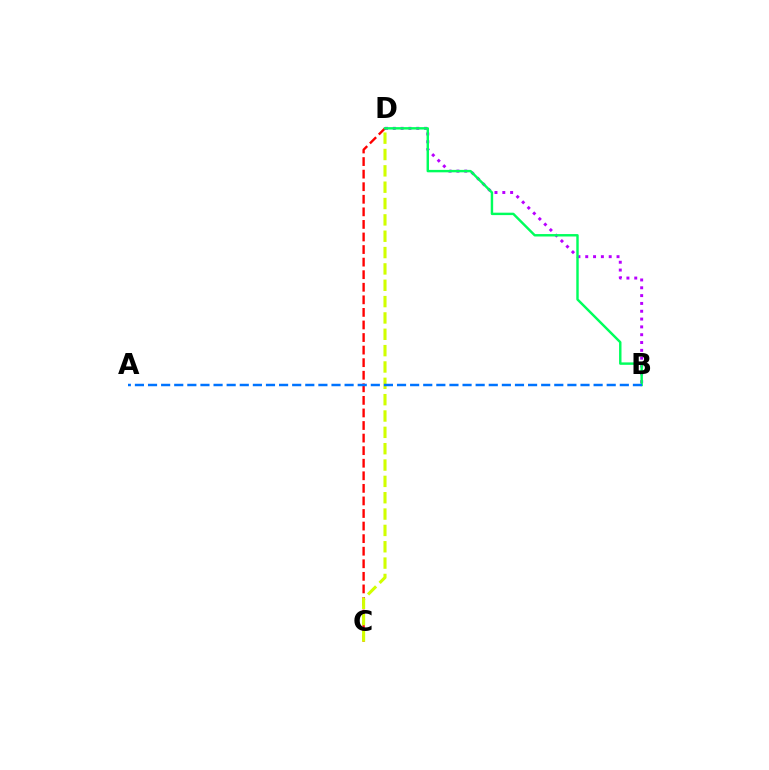{('B', 'D'): [{'color': '#b900ff', 'line_style': 'dotted', 'thickness': 2.13}, {'color': '#00ff5c', 'line_style': 'solid', 'thickness': 1.75}], ('C', 'D'): [{'color': '#ff0000', 'line_style': 'dashed', 'thickness': 1.71}, {'color': '#d1ff00', 'line_style': 'dashed', 'thickness': 2.22}], ('A', 'B'): [{'color': '#0074ff', 'line_style': 'dashed', 'thickness': 1.78}]}